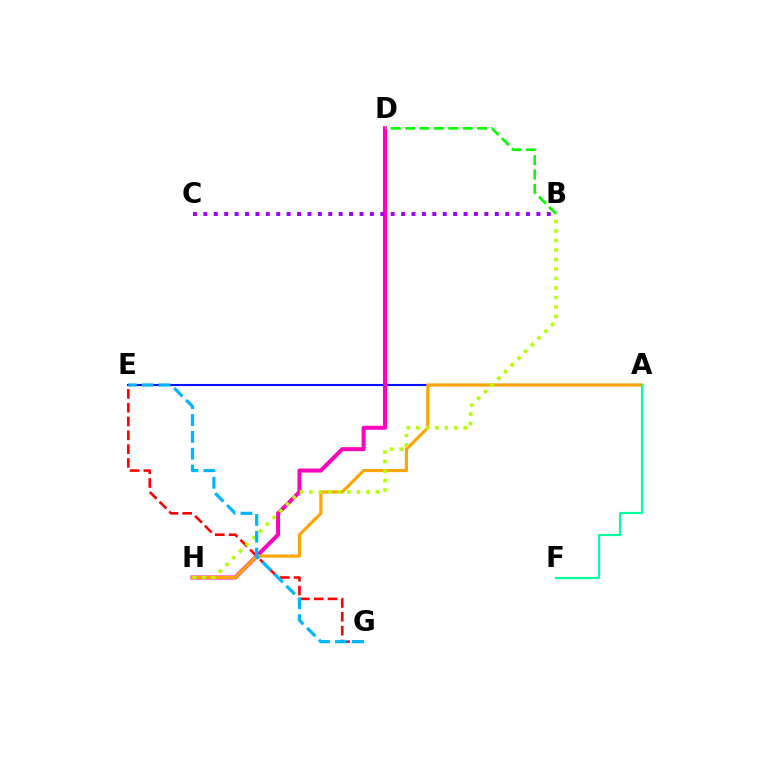{('A', 'E'): [{'color': '#0010ff', 'line_style': 'solid', 'thickness': 1.52}], ('E', 'G'): [{'color': '#ff0000', 'line_style': 'dashed', 'thickness': 1.88}, {'color': '#00b5ff', 'line_style': 'dashed', 'thickness': 2.29}], ('D', 'H'): [{'color': '#ff00bd', 'line_style': 'solid', 'thickness': 2.89}], ('A', 'H'): [{'color': '#ffa500', 'line_style': 'solid', 'thickness': 2.27}], ('A', 'F'): [{'color': '#00ff9d', 'line_style': 'solid', 'thickness': 1.57}], ('B', 'C'): [{'color': '#9b00ff', 'line_style': 'dotted', 'thickness': 2.83}], ('B', 'D'): [{'color': '#08ff00', 'line_style': 'dashed', 'thickness': 1.95}], ('B', 'H'): [{'color': '#b3ff00', 'line_style': 'dotted', 'thickness': 2.58}]}